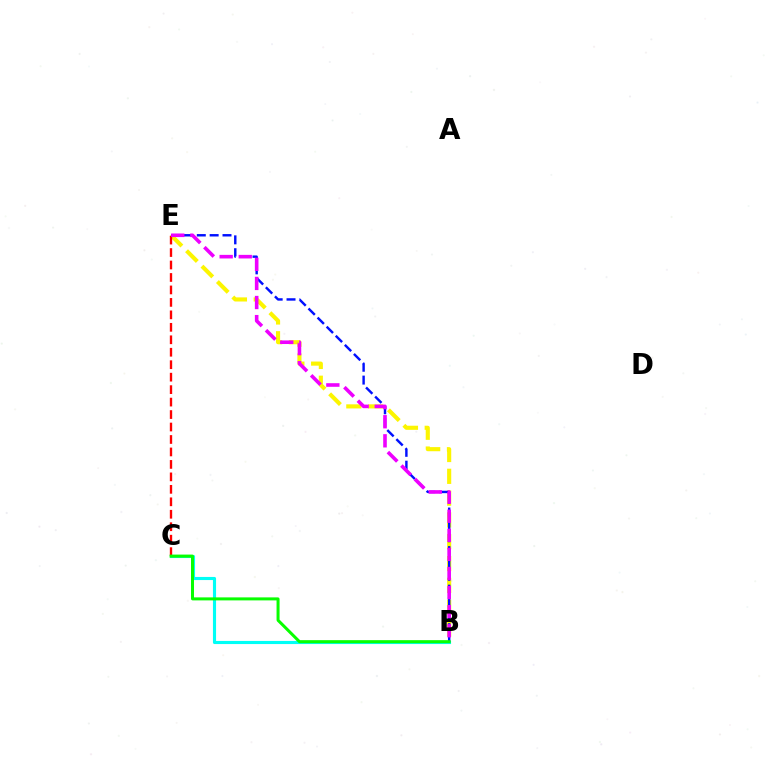{('B', 'C'): [{'color': '#00fff6', 'line_style': 'solid', 'thickness': 2.24}, {'color': '#08ff00', 'line_style': 'solid', 'thickness': 2.17}], ('B', 'E'): [{'color': '#fcf500', 'line_style': 'dashed', 'thickness': 2.96}, {'color': '#0010ff', 'line_style': 'dashed', 'thickness': 1.75}, {'color': '#ee00ff', 'line_style': 'dashed', 'thickness': 2.59}], ('C', 'E'): [{'color': '#ff0000', 'line_style': 'dashed', 'thickness': 1.69}]}